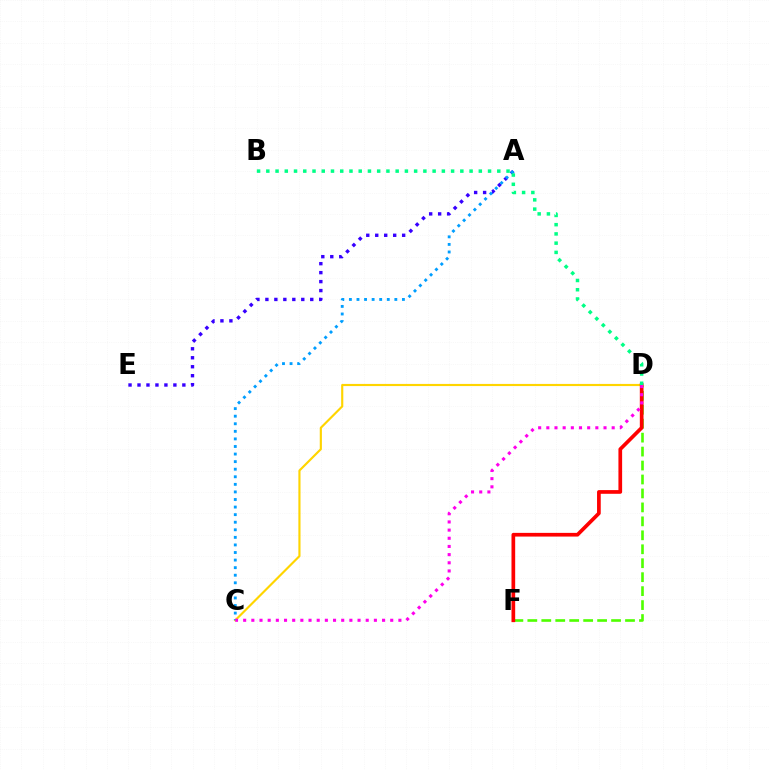{('A', 'E'): [{'color': '#3700ff', 'line_style': 'dotted', 'thickness': 2.44}], ('D', 'F'): [{'color': '#4fff00', 'line_style': 'dashed', 'thickness': 1.9}, {'color': '#ff0000', 'line_style': 'solid', 'thickness': 2.66}], ('C', 'D'): [{'color': '#ffd500', 'line_style': 'solid', 'thickness': 1.55}, {'color': '#ff00ed', 'line_style': 'dotted', 'thickness': 2.22}], ('A', 'C'): [{'color': '#009eff', 'line_style': 'dotted', 'thickness': 2.06}], ('B', 'D'): [{'color': '#00ff86', 'line_style': 'dotted', 'thickness': 2.51}]}